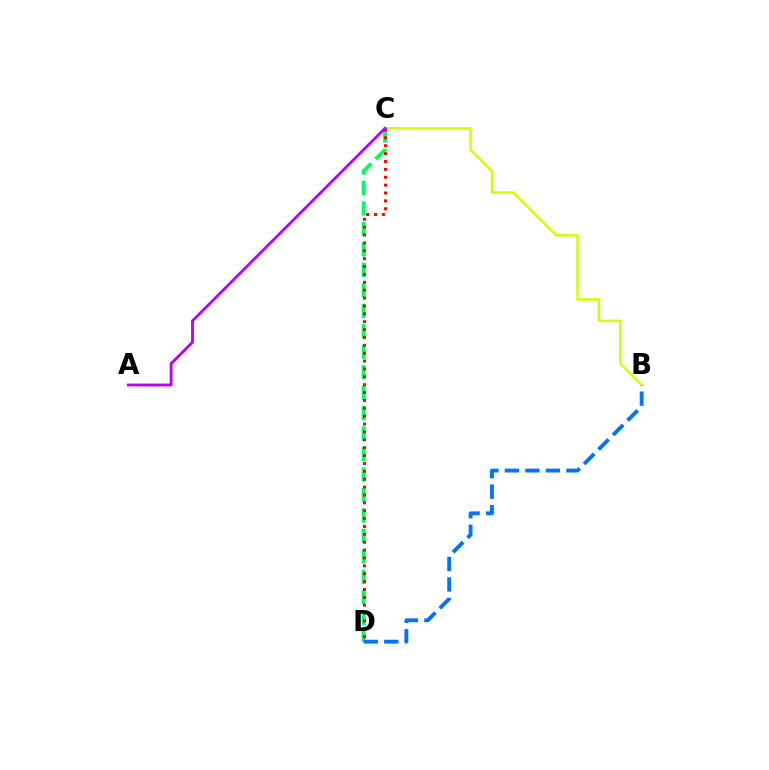{('C', 'D'): [{'color': '#00ff5c', 'line_style': 'dashed', 'thickness': 2.78}, {'color': '#ff0000', 'line_style': 'dotted', 'thickness': 2.14}], ('B', 'C'): [{'color': '#d1ff00', 'line_style': 'solid', 'thickness': 1.78}], ('B', 'D'): [{'color': '#0074ff', 'line_style': 'dashed', 'thickness': 2.79}], ('A', 'C'): [{'color': '#b900ff', 'line_style': 'solid', 'thickness': 2.06}]}